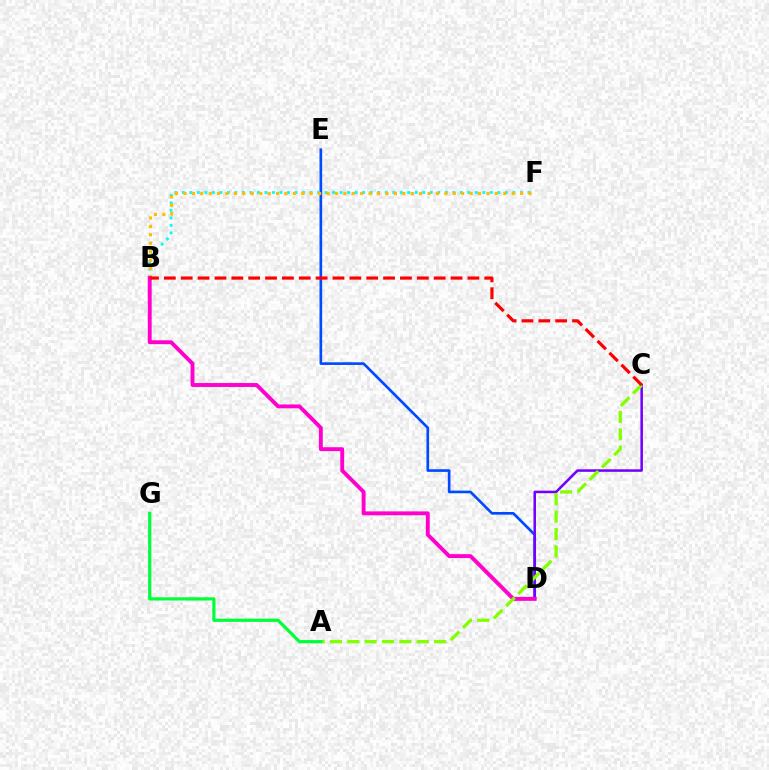{('D', 'E'): [{'color': '#004bff', 'line_style': 'solid', 'thickness': 1.92}], ('B', 'F'): [{'color': '#00fff6', 'line_style': 'dotted', 'thickness': 2.04}, {'color': '#ffbd00', 'line_style': 'dotted', 'thickness': 2.29}], ('C', 'D'): [{'color': '#7200ff', 'line_style': 'solid', 'thickness': 1.83}], ('B', 'D'): [{'color': '#ff00cf', 'line_style': 'solid', 'thickness': 2.8}], ('A', 'C'): [{'color': '#84ff00', 'line_style': 'dashed', 'thickness': 2.36}], ('B', 'C'): [{'color': '#ff0000', 'line_style': 'dashed', 'thickness': 2.29}], ('A', 'G'): [{'color': '#00ff39', 'line_style': 'solid', 'thickness': 2.3}]}